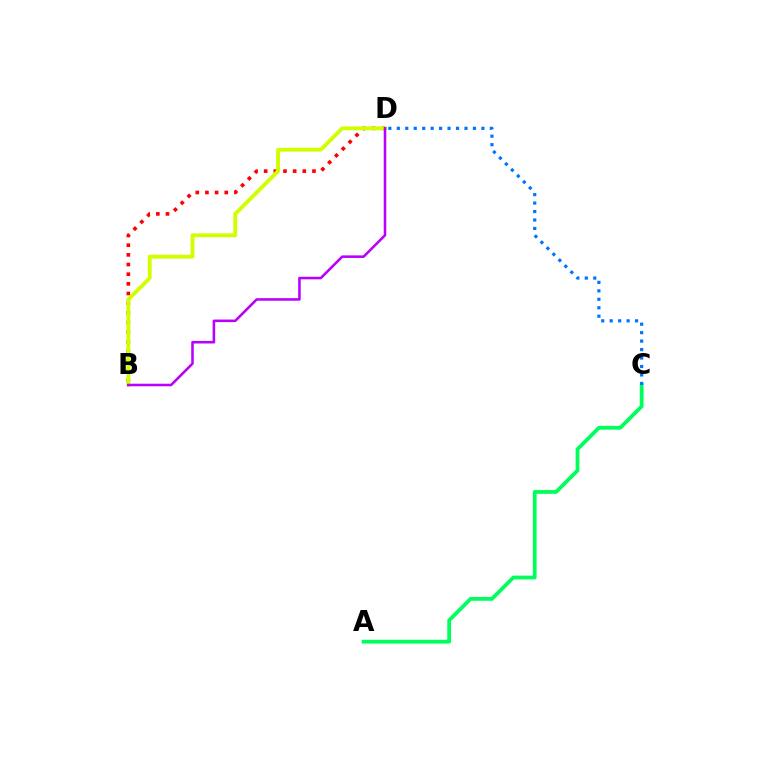{('B', 'D'): [{'color': '#ff0000', 'line_style': 'dotted', 'thickness': 2.62}, {'color': '#d1ff00', 'line_style': 'solid', 'thickness': 2.79}, {'color': '#b900ff', 'line_style': 'solid', 'thickness': 1.85}], ('A', 'C'): [{'color': '#00ff5c', 'line_style': 'solid', 'thickness': 2.72}], ('C', 'D'): [{'color': '#0074ff', 'line_style': 'dotted', 'thickness': 2.3}]}